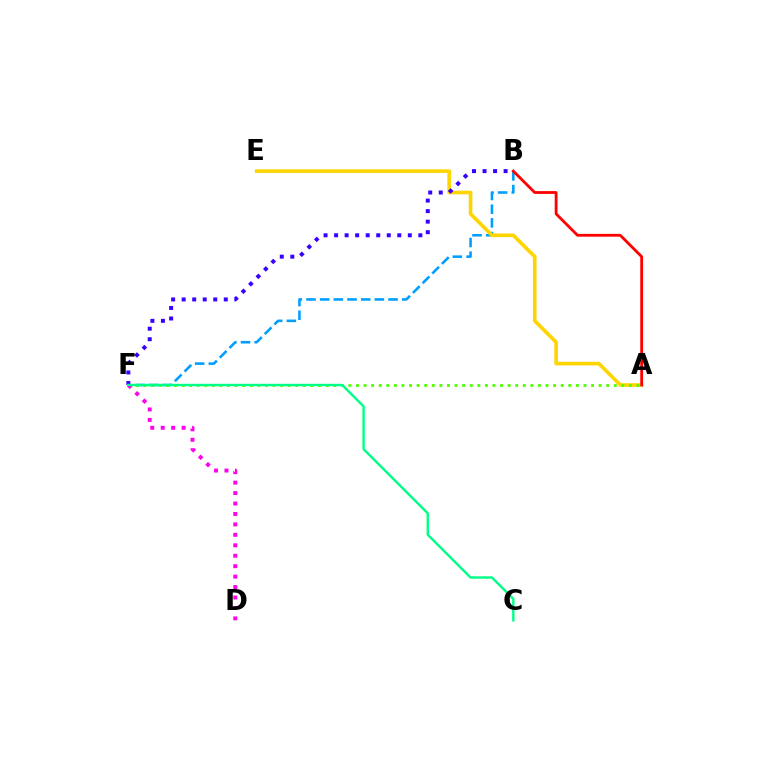{('B', 'F'): [{'color': '#009eff', 'line_style': 'dashed', 'thickness': 1.86}, {'color': '#3700ff', 'line_style': 'dotted', 'thickness': 2.86}], ('A', 'E'): [{'color': '#ffd500', 'line_style': 'solid', 'thickness': 2.61}], ('A', 'F'): [{'color': '#4fff00', 'line_style': 'dotted', 'thickness': 2.06}], ('A', 'B'): [{'color': '#ff0000', 'line_style': 'solid', 'thickness': 2.02}], ('D', 'F'): [{'color': '#ff00ed', 'line_style': 'dotted', 'thickness': 2.84}], ('C', 'F'): [{'color': '#00ff86', 'line_style': 'solid', 'thickness': 1.73}]}